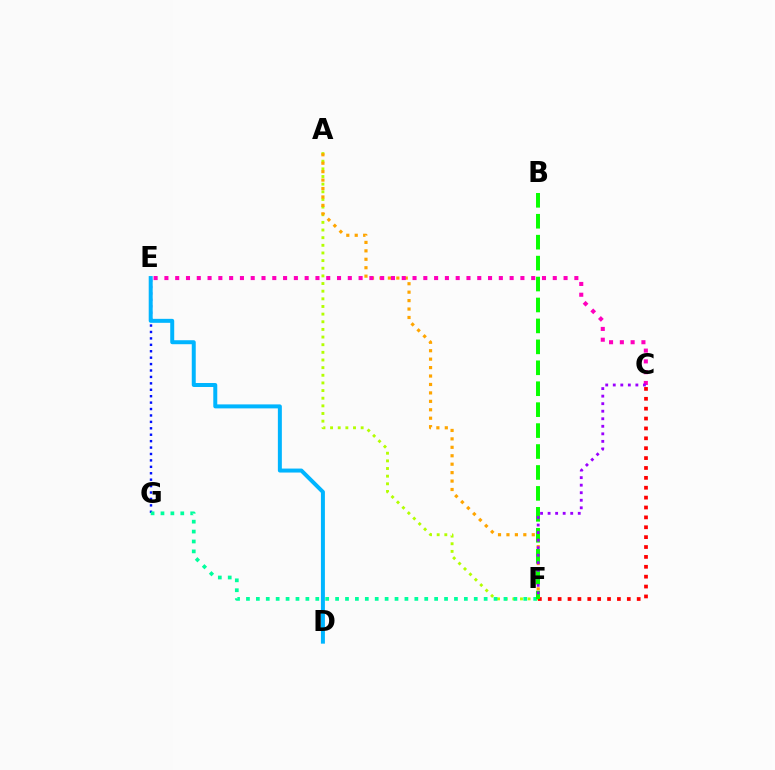{('A', 'F'): [{'color': '#b3ff00', 'line_style': 'dotted', 'thickness': 2.08}, {'color': '#ffa500', 'line_style': 'dotted', 'thickness': 2.29}], ('E', 'G'): [{'color': '#0010ff', 'line_style': 'dotted', 'thickness': 1.74}], ('C', 'F'): [{'color': '#ff0000', 'line_style': 'dotted', 'thickness': 2.68}, {'color': '#9b00ff', 'line_style': 'dotted', 'thickness': 2.05}], ('D', 'E'): [{'color': '#00b5ff', 'line_style': 'solid', 'thickness': 2.86}], ('C', 'E'): [{'color': '#ff00bd', 'line_style': 'dotted', 'thickness': 2.93}], ('F', 'G'): [{'color': '#00ff9d', 'line_style': 'dotted', 'thickness': 2.69}], ('B', 'F'): [{'color': '#08ff00', 'line_style': 'dashed', 'thickness': 2.84}]}